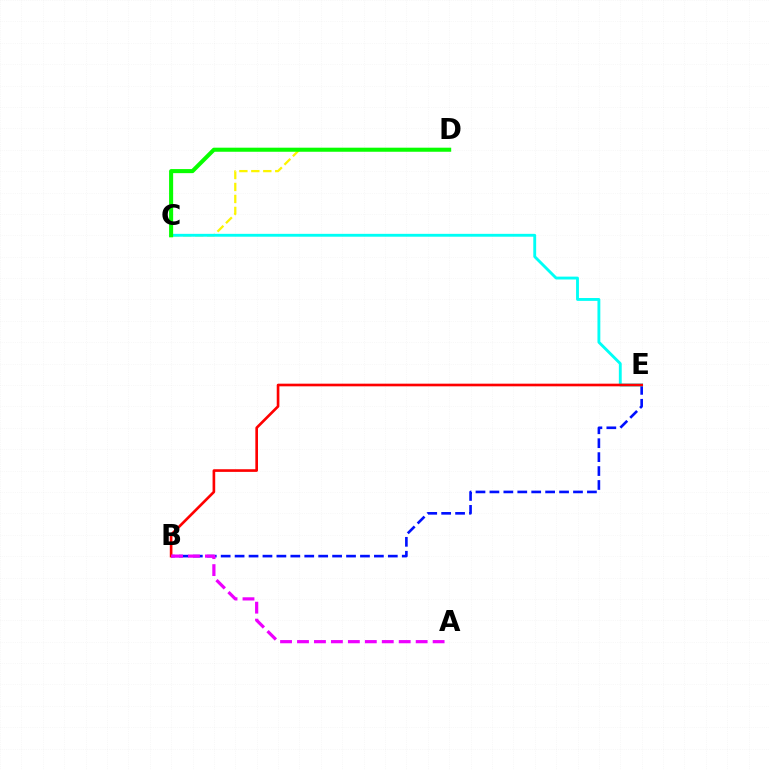{('B', 'E'): [{'color': '#0010ff', 'line_style': 'dashed', 'thickness': 1.89}, {'color': '#ff0000', 'line_style': 'solid', 'thickness': 1.91}], ('C', 'D'): [{'color': '#fcf500', 'line_style': 'dashed', 'thickness': 1.63}, {'color': '#08ff00', 'line_style': 'solid', 'thickness': 2.93}], ('C', 'E'): [{'color': '#00fff6', 'line_style': 'solid', 'thickness': 2.06}], ('A', 'B'): [{'color': '#ee00ff', 'line_style': 'dashed', 'thickness': 2.3}]}